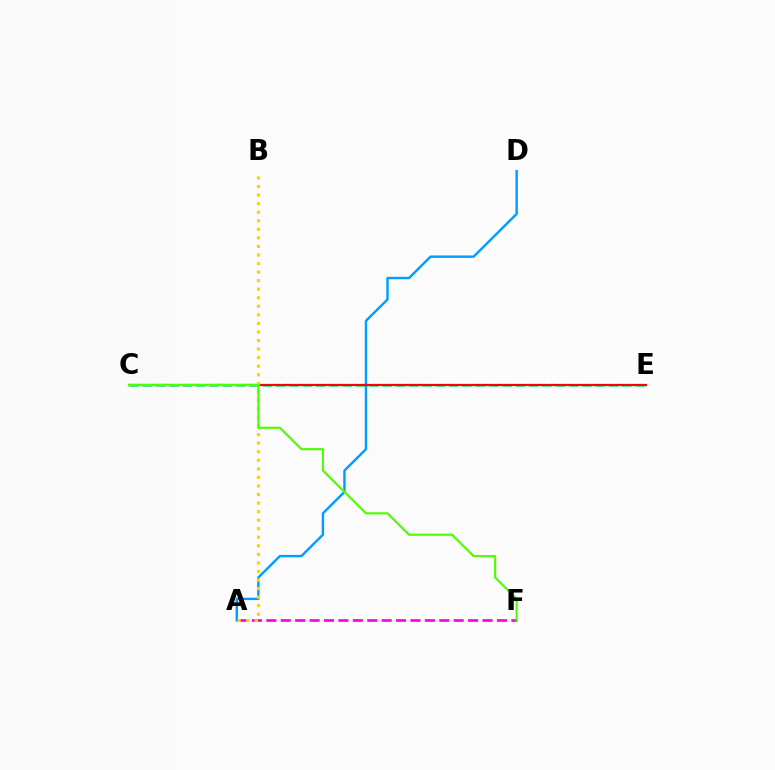{('A', 'D'): [{'color': '#009eff', 'line_style': 'solid', 'thickness': 1.74}], ('C', 'E'): [{'color': '#00ff86', 'line_style': 'dashed', 'thickness': 1.81}, {'color': '#3700ff', 'line_style': 'dashed', 'thickness': 1.51}, {'color': '#ff0000', 'line_style': 'solid', 'thickness': 1.55}], ('A', 'F'): [{'color': '#ff00ed', 'line_style': 'dashed', 'thickness': 1.96}], ('A', 'B'): [{'color': '#ffd500', 'line_style': 'dotted', 'thickness': 2.32}], ('C', 'F'): [{'color': '#4fff00', 'line_style': 'solid', 'thickness': 1.56}]}